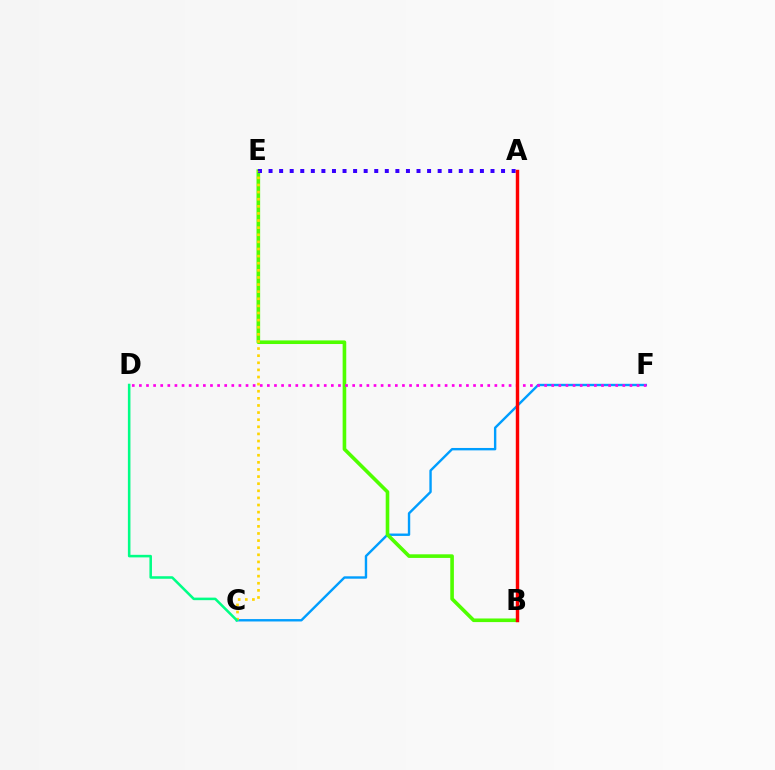{('C', 'F'): [{'color': '#009eff', 'line_style': 'solid', 'thickness': 1.73}], ('B', 'E'): [{'color': '#4fff00', 'line_style': 'solid', 'thickness': 2.6}], ('D', 'F'): [{'color': '#ff00ed', 'line_style': 'dotted', 'thickness': 1.93}], ('A', 'E'): [{'color': '#3700ff', 'line_style': 'dotted', 'thickness': 2.87}], ('C', 'E'): [{'color': '#ffd500', 'line_style': 'dotted', 'thickness': 1.93}], ('A', 'B'): [{'color': '#ff0000', 'line_style': 'solid', 'thickness': 2.46}], ('C', 'D'): [{'color': '#00ff86', 'line_style': 'solid', 'thickness': 1.84}]}